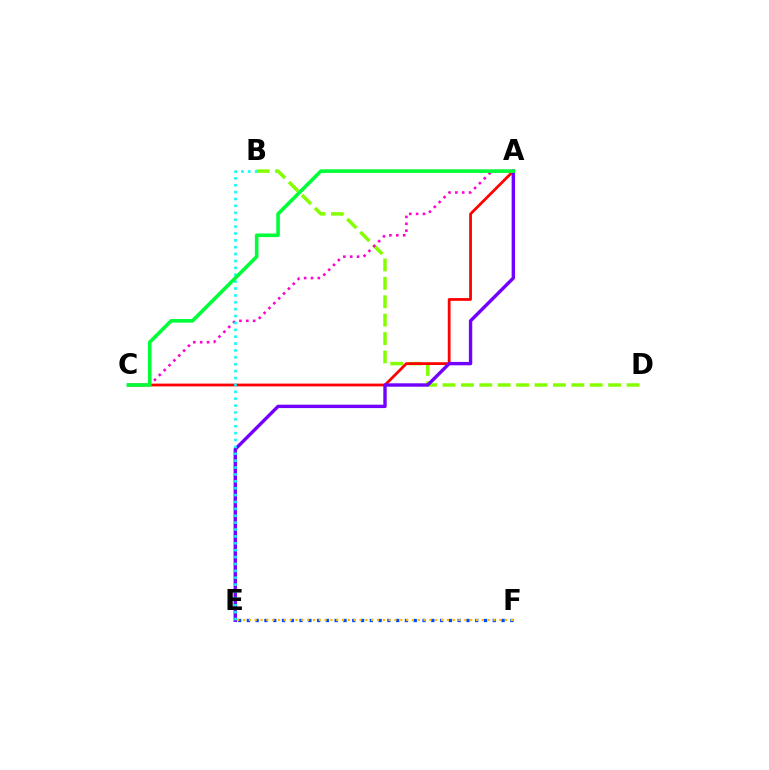{('B', 'D'): [{'color': '#84ff00', 'line_style': 'dashed', 'thickness': 2.5}], ('A', 'C'): [{'color': '#ff0000', 'line_style': 'solid', 'thickness': 1.99}, {'color': '#ff00cf', 'line_style': 'dotted', 'thickness': 1.87}, {'color': '#00ff39', 'line_style': 'solid', 'thickness': 2.6}], ('A', 'E'): [{'color': '#7200ff', 'line_style': 'solid', 'thickness': 2.44}], ('E', 'F'): [{'color': '#004bff', 'line_style': 'dotted', 'thickness': 2.39}, {'color': '#ffbd00', 'line_style': 'dotted', 'thickness': 1.58}], ('B', 'E'): [{'color': '#00fff6', 'line_style': 'dotted', 'thickness': 1.87}]}